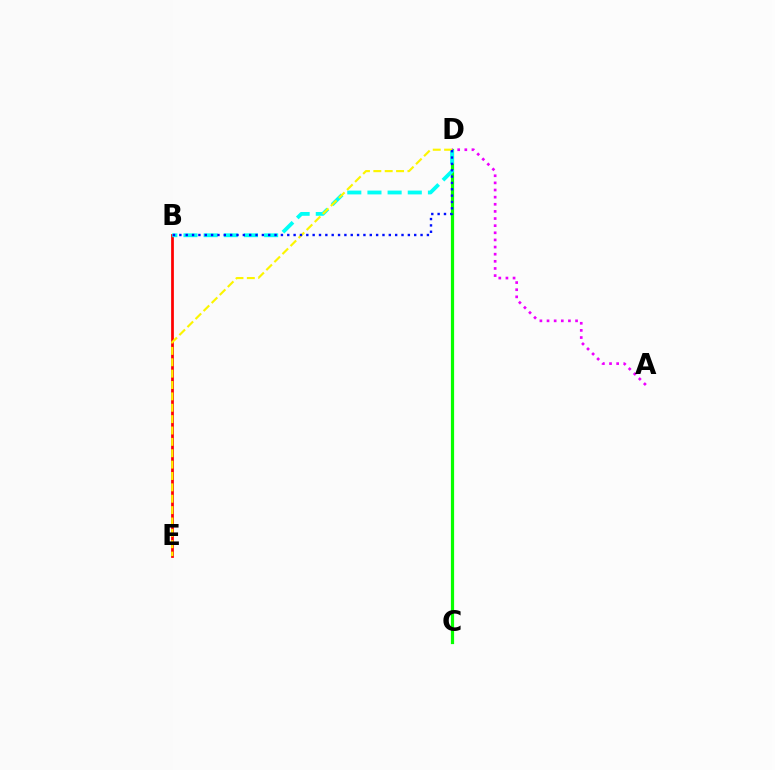{('C', 'D'): [{'color': '#08ff00', 'line_style': 'solid', 'thickness': 2.31}], ('B', 'E'): [{'color': '#ff0000', 'line_style': 'solid', 'thickness': 1.98}], ('B', 'D'): [{'color': '#00fff6', 'line_style': 'dashed', 'thickness': 2.74}, {'color': '#0010ff', 'line_style': 'dotted', 'thickness': 1.72}], ('D', 'E'): [{'color': '#fcf500', 'line_style': 'dashed', 'thickness': 1.54}], ('A', 'D'): [{'color': '#ee00ff', 'line_style': 'dotted', 'thickness': 1.94}]}